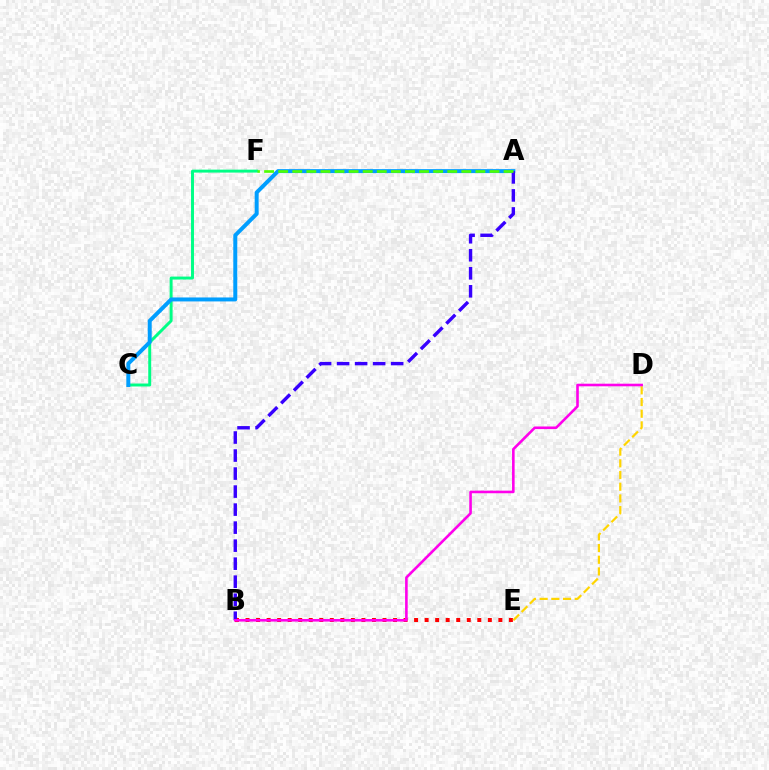{('B', 'E'): [{'color': '#ff0000', 'line_style': 'dotted', 'thickness': 2.86}], ('C', 'F'): [{'color': '#00ff86', 'line_style': 'solid', 'thickness': 2.12}], ('D', 'E'): [{'color': '#ffd500', 'line_style': 'dashed', 'thickness': 1.59}], ('A', 'C'): [{'color': '#009eff', 'line_style': 'solid', 'thickness': 2.86}], ('A', 'B'): [{'color': '#3700ff', 'line_style': 'dashed', 'thickness': 2.45}], ('A', 'F'): [{'color': '#4fff00', 'line_style': 'dashed', 'thickness': 1.91}], ('B', 'D'): [{'color': '#ff00ed', 'line_style': 'solid', 'thickness': 1.87}]}